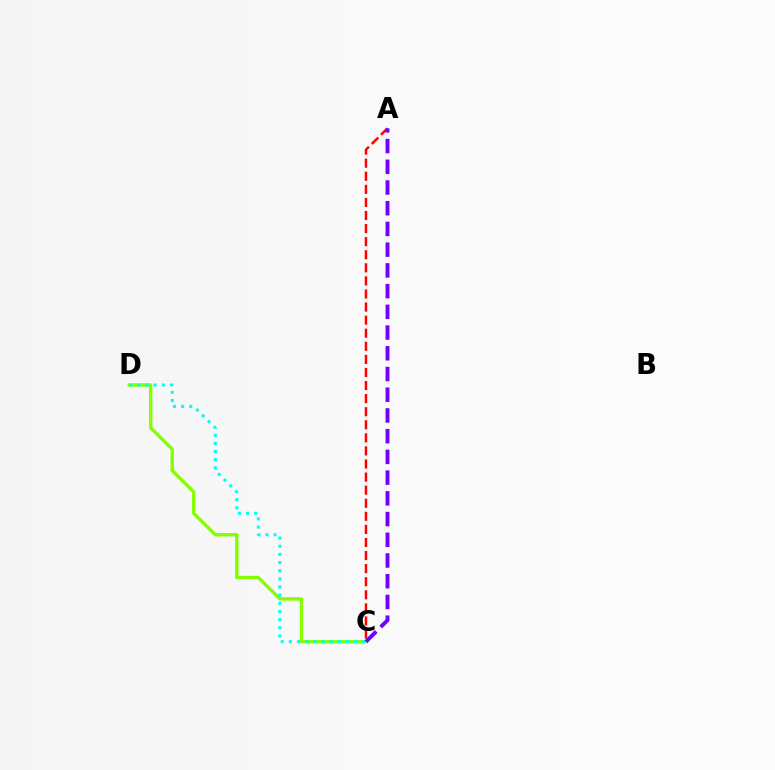{('C', 'D'): [{'color': '#84ff00', 'line_style': 'solid', 'thickness': 2.44}, {'color': '#00fff6', 'line_style': 'dotted', 'thickness': 2.21}], ('A', 'C'): [{'color': '#ff0000', 'line_style': 'dashed', 'thickness': 1.78}, {'color': '#7200ff', 'line_style': 'dashed', 'thickness': 2.82}]}